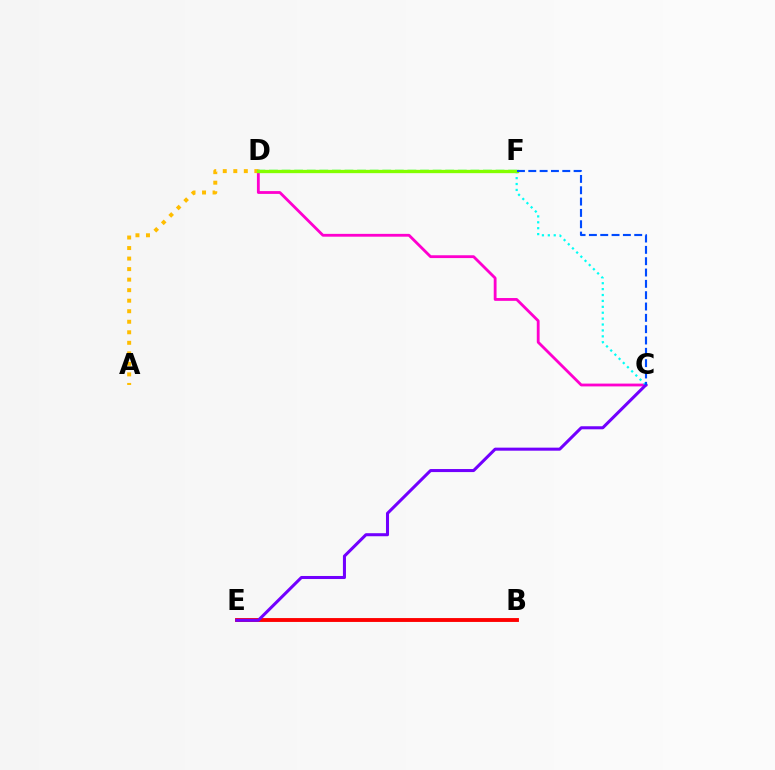{('C', 'D'): [{'color': '#ff00cf', 'line_style': 'solid', 'thickness': 2.03}], ('A', 'D'): [{'color': '#ffbd00', 'line_style': 'dotted', 'thickness': 2.86}], ('B', 'E'): [{'color': '#ff0000', 'line_style': 'solid', 'thickness': 2.78}], ('D', 'F'): [{'color': '#00ff39', 'line_style': 'dashed', 'thickness': 1.71}, {'color': '#84ff00', 'line_style': 'solid', 'thickness': 2.39}], ('C', 'F'): [{'color': '#00fff6', 'line_style': 'dotted', 'thickness': 1.6}, {'color': '#004bff', 'line_style': 'dashed', 'thickness': 1.54}], ('C', 'E'): [{'color': '#7200ff', 'line_style': 'solid', 'thickness': 2.19}]}